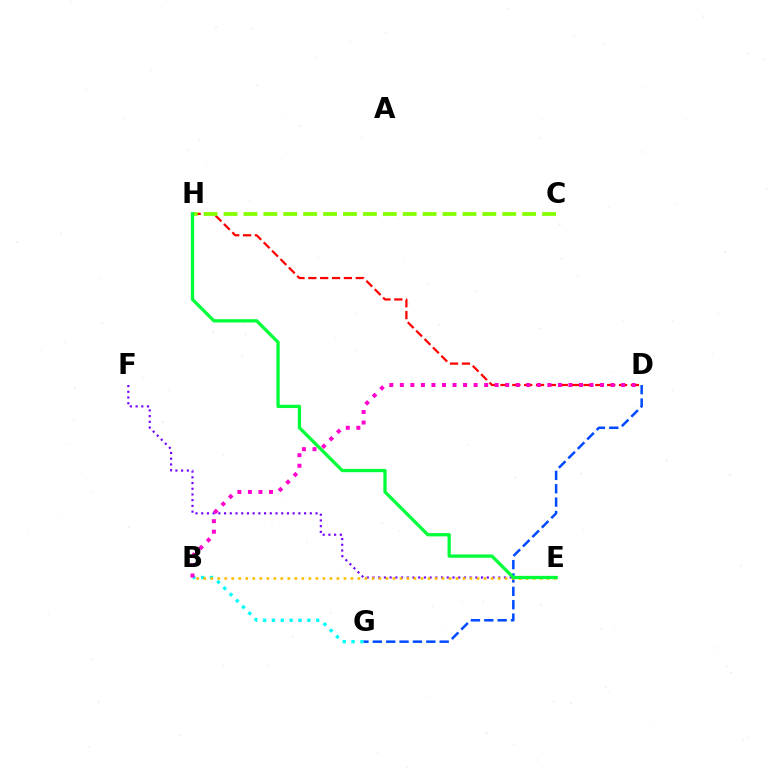{('D', 'H'): [{'color': '#ff0000', 'line_style': 'dashed', 'thickness': 1.61}], ('E', 'F'): [{'color': '#7200ff', 'line_style': 'dotted', 'thickness': 1.55}], ('C', 'H'): [{'color': '#84ff00', 'line_style': 'dashed', 'thickness': 2.7}], ('B', 'G'): [{'color': '#00fff6', 'line_style': 'dotted', 'thickness': 2.4}], ('D', 'G'): [{'color': '#004bff', 'line_style': 'dashed', 'thickness': 1.82}], ('B', 'E'): [{'color': '#ffbd00', 'line_style': 'dotted', 'thickness': 1.9}], ('E', 'H'): [{'color': '#00ff39', 'line_style': 'solid', 'thickness': 2.36}], ('B', 'D'): [{'color': '#ff00cf', 'line_style': 'dotted', 'thickness': 2.86}]}